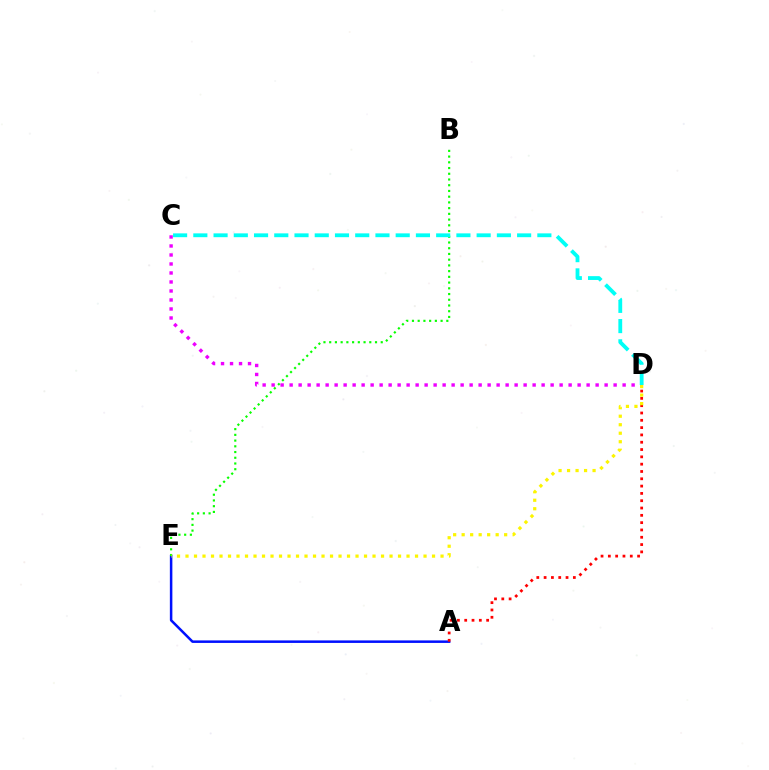{('A', 'E'): [{'color': '#0010ff', 'line_style': 'solid', 'thickness': 1.81}], ('C', 'D'): [{'color': '#ee00ff', 'line_style': 'dotted', 'thickness': 2.45}, {'color': '#00fff6', 'line_style': 'dashed', 'thickness': 2.75}], ('A', 'D'): [{'color': '#ff0000', 'line_style': 'dotted', 'thickness': 1.99}], ('B', 'E'): [{'color': '#08ff00', 'line_style': 'dotted', 'thickness': 1.56}], ('D', 'E'): [{'color': '#fcf500', 'line_style': 'dotted', 'thickness': 2.31}]}